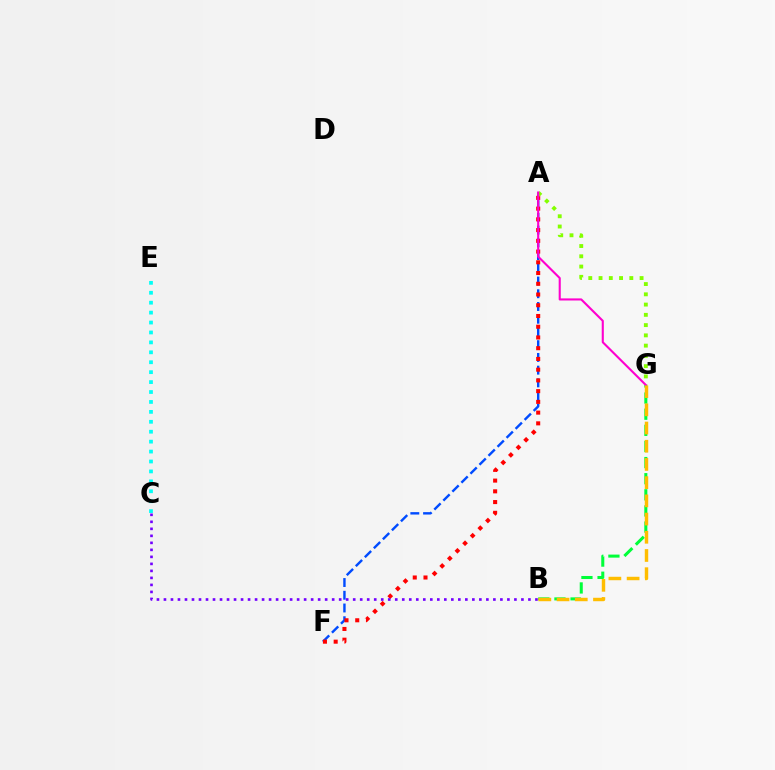{('A', 'F'): [{'color': '#004bff', 'line_style': 'dashed', 'thickness': 1.73}, {'color': '#ff0000', 'line_style': 'dotted', 'thickness': 2.92}], ('C', 'E'): [{'color': '#00fff6', 'line_style': 'dotted', 'thickness': 2.7}], ('A', 'G'): [{'color': '#84ff00', 'line_style': 'dotted', 'thickness': 2.79}, {'color': '#ff00cf', 'line_style': 'solid', 'thickness': 1.51}], ('B', 'G'): [{'color': '#00ff39', 'line_style': 'dashed', 'thickness': 2.19}, {'color': '#ffbd00', 'line_style': 'dashed', 'thickness': 2.47}], ('B', 'C'): [{'color': '#7200ff', 'line_style': 'dotted', 'thickness': 1.9}]}